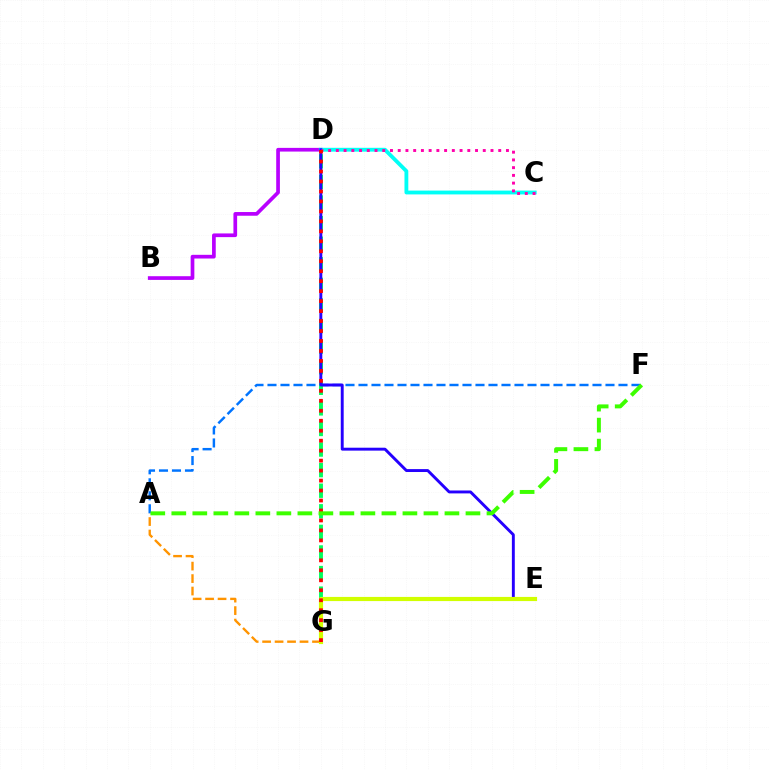{('A', 'F'): [{'color': '#0074ff', 'line_style': 'dashed', 'thickness': 1.77}, {'color': '#3dff00', 'line_style': 'dashed', 'thickness': 2.85}], ('B', 'D'): [{'color': '#b900ff', 'line_style': 'solid', 'thickness': 2.66}], ('A', 'G'): [{'color': '#ff9400', 'line_style': 'dashed', 'thickness': 1.69}], ('D', 'G'): [{'color': '#00ff5c', 'line_style': 'dashed', 'thickness': 2.8}, {'color': '#ff0000', 'line_style': 'dotted', 'thickness': 2.71}], ('C', 'D'): [{'color': '#00fff6', 'line_style': 'solid', 'thickness': 2.76}, {'color': '#ff00ac', 'line_style': 'dotted', 'thickness': 2.1}], ('D', 'E'): [{'color': '#2500ff', 'line_style': 'solid', 'thickness': 2.1}], ('E', 'G'): [{'color': '#d1ff00', 'line_style': 'solid', 'thickness': 3.0}]}